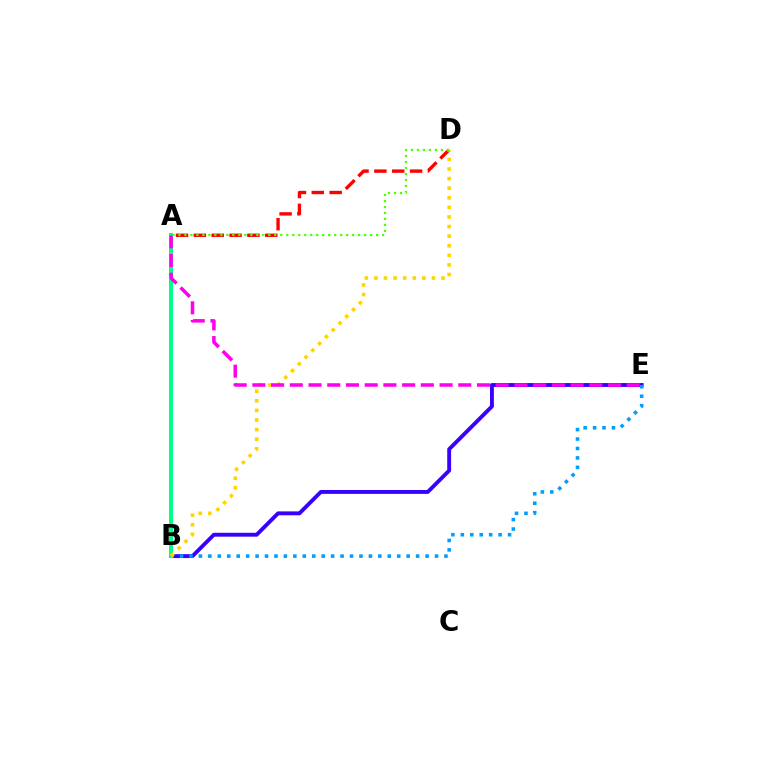{('B', 'E'): [{'color': '#3700ff', 'line_style': 'solid', 'thickness': 2.79}, {'color': '#009eff', 'line_style': 'dotted', 'thickness': 2.57}], ('A', 'B'): [{'color': '#00ff86', 'line_style': 'solid', 'thickness': 2.9}], ('A', 'D'): [{'color': '#ff0000', 'line_style': 'dashed', 'thickness': 2.43}, {'color': '#4fff00', 'line_style': 'dotted', 'thickness': 1.63}], ('B', 'D'): [{'color': '#ffd500', 'line_style': 'dotted', 'thickness': 2.61}], ('A', 'E'): [{'color': '#ff00ed', 'line_style': 'dashed', 'thickness': 2.54}]}